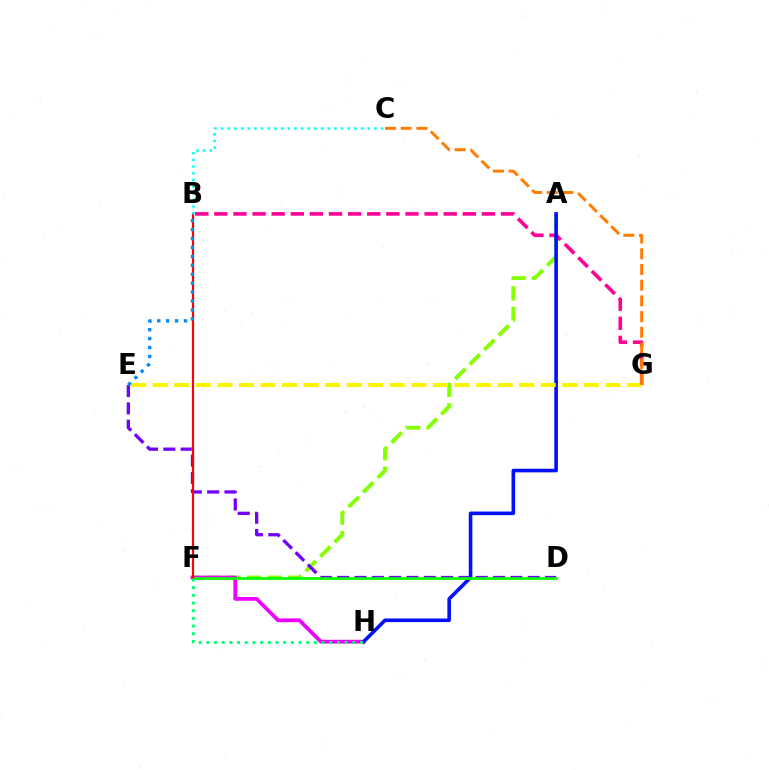{('A', 'F'): [{'color': '#84ff00', 'line_style': 'dashed', 'thickness': 2.79}], ('B', 'G'): [{'color': '#ff0094', 'line_style': 'dashed', 'thickness': 2.6}], ('D', 'E'): [{'color': '#7200ff', 'line_style': 'dashed', 'thickness': 2.35}], ('F', 'H'): [{'color': '#ee00ff', 'line_style': 'solid', 'thickness': 2.71}, {'color': '#00ff74', 'line_style': 'dotted', 'thickness': 2.09}], ('A', 'H'): [{'color': '#0010ff', 'line_style': 'solid', 'thickness': 2.59}], ('D', 'F'): [{'color': '#08ff00', 'line_style': 'solid', 'thickness': 1.94}], ('B', 'F'): [{'color': '#ff0000', 'line_style': 'solid', 'thickness': 1.57}], ('E', 'G'): [{'color': '#fcf500', 'line_style': 'dashed', 'thickness': 2.93}], ('C', 'G'): [{'color': '#ff7c00', 'line_style': 'dashed', 'thickness': 2.13}], ('B', 'C'): [{'color': '#00fff6', 'line_style': 'dotted', 'thickness': 1.81}], ('B', 'E'): [{'color': '#008cff', 'line_style': 'dotted', 'thickness': 2.43}]}